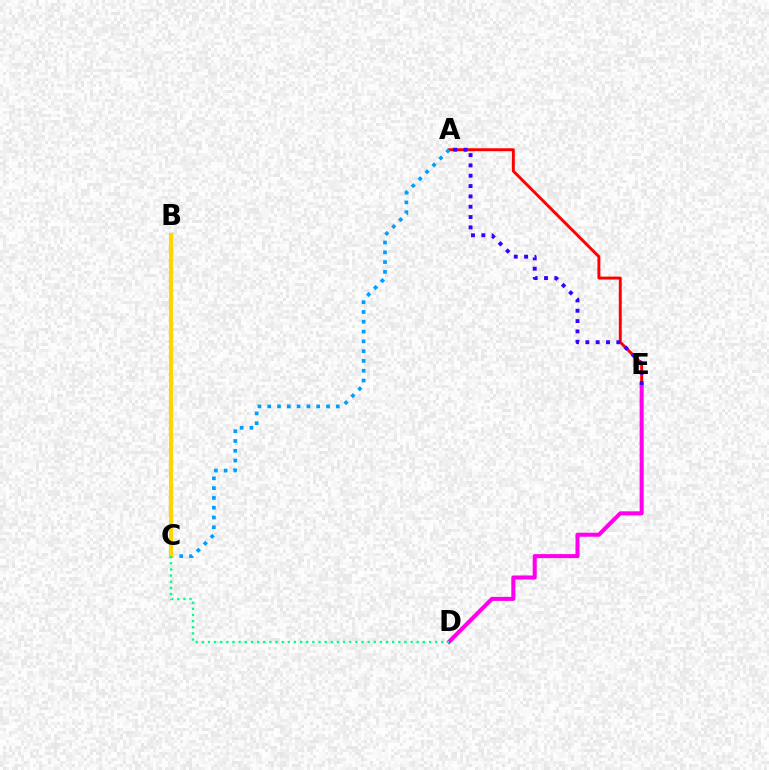{('A', 'E'): [{'color': '#ff0000', 'line_style': 'solid', 'thickness': 2.1}, {'color': '#3700ff', 'line_style': 'dotted', 'thickness': 2.81}], ('D', 'E'): [{'color': '#ff00ed', 'line_style': 'solid', 'thickness': 2.91}], ('B', 'C'): [{'color': '#4fff00', 'line_style': 'dotted', 'thickness': 2.79}, {'color': '#ffd500', 'line_style': 'solid', 'thickness': 2.98}], ('A', 'C'): [{'color': '#009eff', 'line_style': 'dotted', 'thickness': 2.66}], ('C', 'D'): [{'color': '#00ff86', 'line_style': 'dotted', 'thickness': 1.67}]}